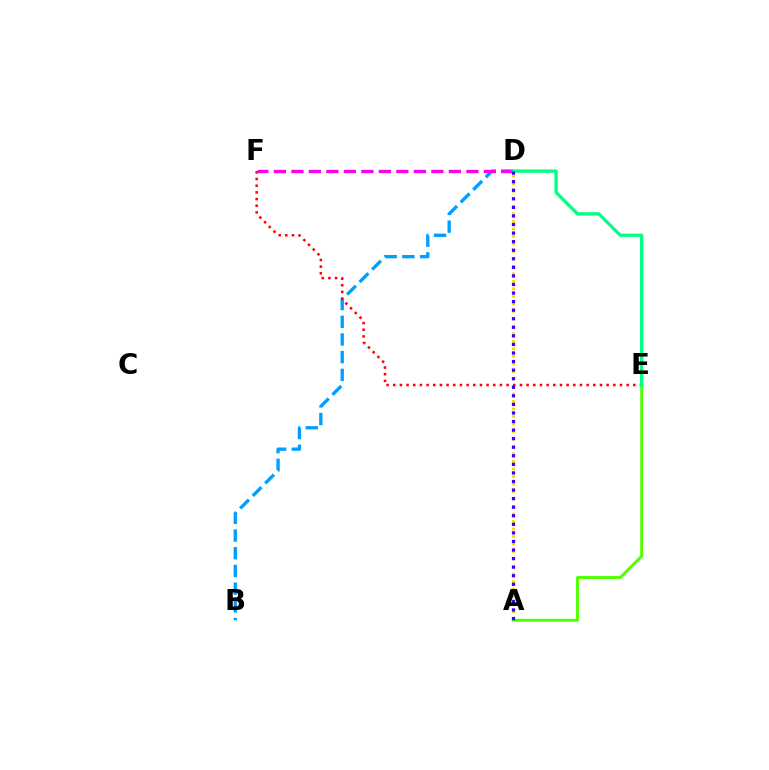{('A', 'D'): [{'color': '#ffd500', 'line_style': 'dotted', 'thickness': 2.04}, {'color': '#3700ff', 'line_style': 'dotted', 'thickness': 2.33}], ('B', 'D'): [{'color': '#009eff', 'line_style': 'dashed', 'thickness': 2.4}], ('E', 'F'): [{'color': '#ff0000', 'line_style': 'dotted', 'thickness': 1.81}], ('A', 'E'): [{'color': '#4fff00', 'line_style': 'solid', 'thickness': 2.1}], ('D', 'F'): [{'color': '#ff00ed', 'line_style': 'dashed', 'thickness': 2.38}], ('D', 'E'): [{'color': '#00ff86', 'line_style': 'solid', 'thickness': 2.39}]}